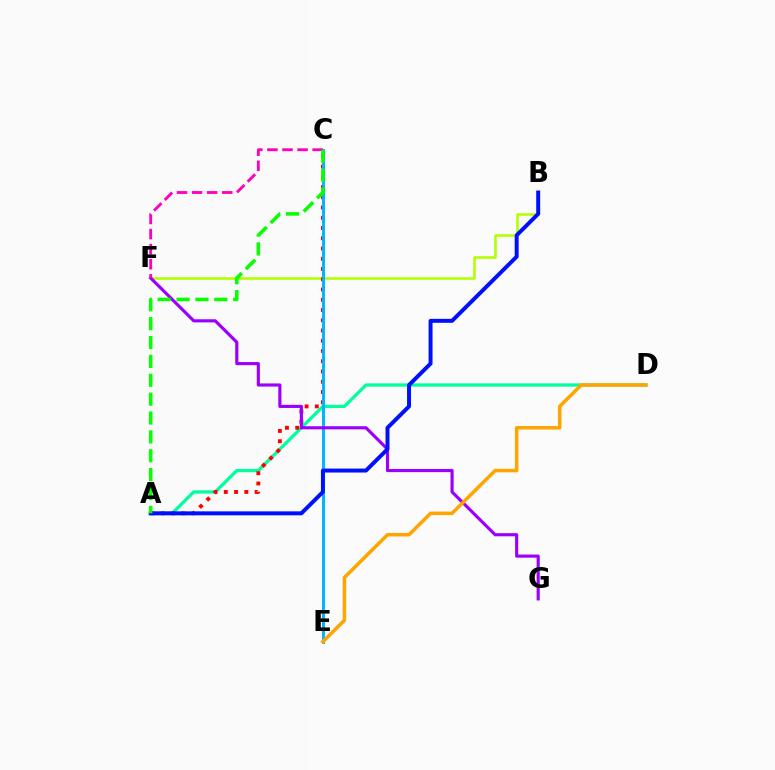{('A', 'D'): [{'color': '#00ff9d', 'line_style': 'solid', 'thickness': 2.35}], ('B', 'F'): [{'color': '#b3ff00', 'line_style': 'solid', 'thickness': 1.85}], ('A', 'C'): [{'color': '#ff0000', 'line_style': 'dotted', 'thickness': 2.78}, {'color': '#08ff00', 'line_style': 'dashed', 'thickness': 2.56}], ('C', 'E'): [{'color': '#00b5ff', 'line_style': 'solid', 'thickness': 2.13}], ('F', 'G'): [{'color': '#9b00ff', 'line_style': 'solid', 'thickness': 2.26}], ('A', 'B'): [{'color': '#0010ff', 'line_style': 'solid', 'thickness': 2.85}], ('C', 'F'): [{'color': '#ff00bd', 'line_style': 'dashed', 'thickness': 2.05}], ('D', 'E'): [{'color': '#ffa500', 'line_style': 'solid', 'thickness': 2.53}]}